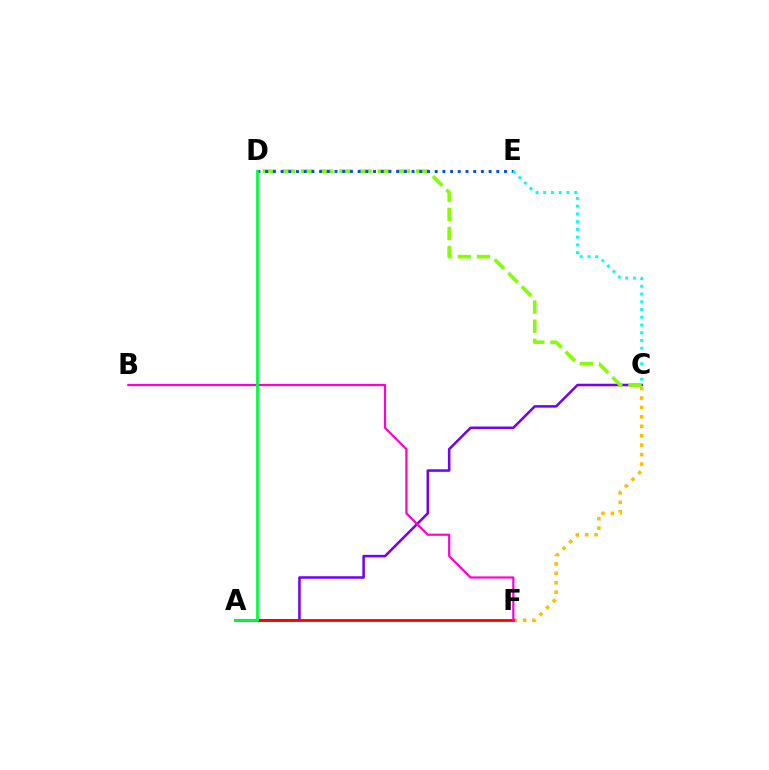{('A', 'C'): [{'color': '#7200ff', 'line_style': 'solid', 'thickness': 1.82}], ('C', 'F'): [{'color': '#ffbd00', 'line_style': 'dotted', 'thickness': 2.56}], ('C', 'D'): [{'color': '#84ff00', 'line_style': 'dashed', 'thickness': 2.6}], ('A', 'F'): [{'color': '#ff0000', 'line_style': 'solid', 'thickness': 2.01}], ('D', 'E'): [{'color': '#004bff', 'line_style': 'dotted', 'thickness': 2.09}], ('C', 'E'): [{'color': '#00fff6', 'line_style': 'dotted', 'thickness': 2.11}], ('B', 'F'): [{'color': '#ff00cf', 'line_style': 'solid', 'thickness': 1.58}], ('A', 'D'): [{'color': '#00ff39', 'line_style': 'solid', 'thickness': 2.0}]}